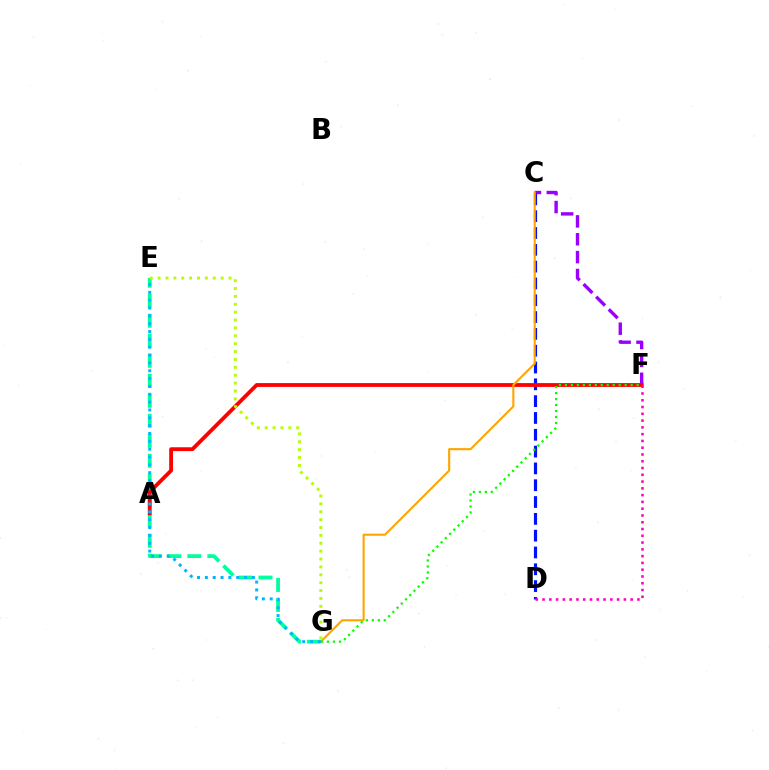{('E', 'G'): [{'color': '#00ff9d', 'line_style': 'dashed', 'thickness': 2.72}, {'color': '#00b5ff', 'line_style': 'dotted', 'thickness': 2.13}, {'color': '#b3ff00', 'line_style': 'dotted', 'thickness': 2.14}], ('C', 'F'): [{'color': '#9b00ff', 'line_style': 'dashed', 'thickness': 2.43}], ('C', 'D'): [{'color': '#0010ff', 'line_style': 'dashed', 'thickness': 2.28}], ('A', 'F'): [{'color': '#ff0000', 'line_style': 'solid', 'thickness': 2.75}], ('C', 'G'): [{'color': '#ffa500', 'line_style': 'solid', 'thickness': 1.52}], ('D', 'F'): [{'color': '#ff00bd', 'line_style': 'dotted', 'thickness': 1.84}], ('F', 'G'): [{'color': '#08ff00', 'line_style': 'dotted', 'thickness': 1.62}]}